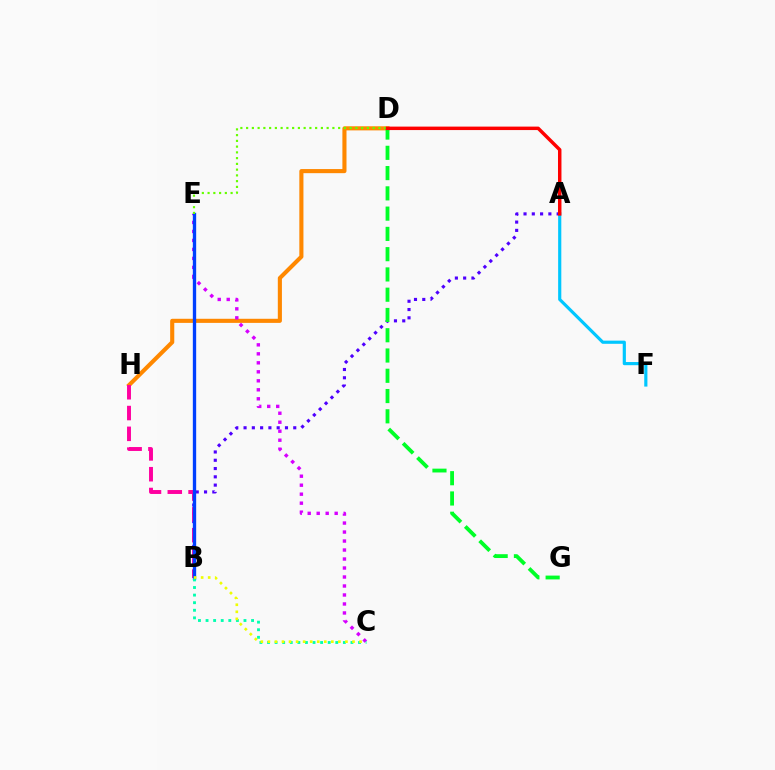{('A', 'B'): [{'color': '#4f00ff', 'line_style': 'dotted', 'thickness': 2.25}], ('D', 'H'): [{'color': '#ff8800', 'line_style': 'solid', 'thickness': 2.96}], ('A', 'F'): [{'color': '#00c7ff', 'line_style': 'solid', 'thickness': 2.28}], ('C', 'E'): [{'color': '#d600ff', 'line_style': 'dotted', 'thickness': 2.44}], ('B', 'H'): [{'color': '#ff00a0', 'line_style': 'dashed', 'thickness': 2.82}], ('B', 'E'): [{'color': '#003fff', 'line_style': 'solid', 'thickness': 2.4}], ('D', 'E'): [{'color': '#66ff00', 'line_style': 'dotted', 'thickness': 1.56}], ('D', 'G'): [{'color': '#00ff27', 'line_style': 'dashed', 'thickness': 2.75}], ('B', 'C'): [{'color': '#00ffaf', 'line_style': 'dotted', 'thickness': 2.06}, {'color': '#eeff00', 'line_style': 'dotted', 'thickness': 1.92}], ('A', 'D'): [{'color': '#ff0000', 'line_style': 'solid', 'thickness': 2.49}]}